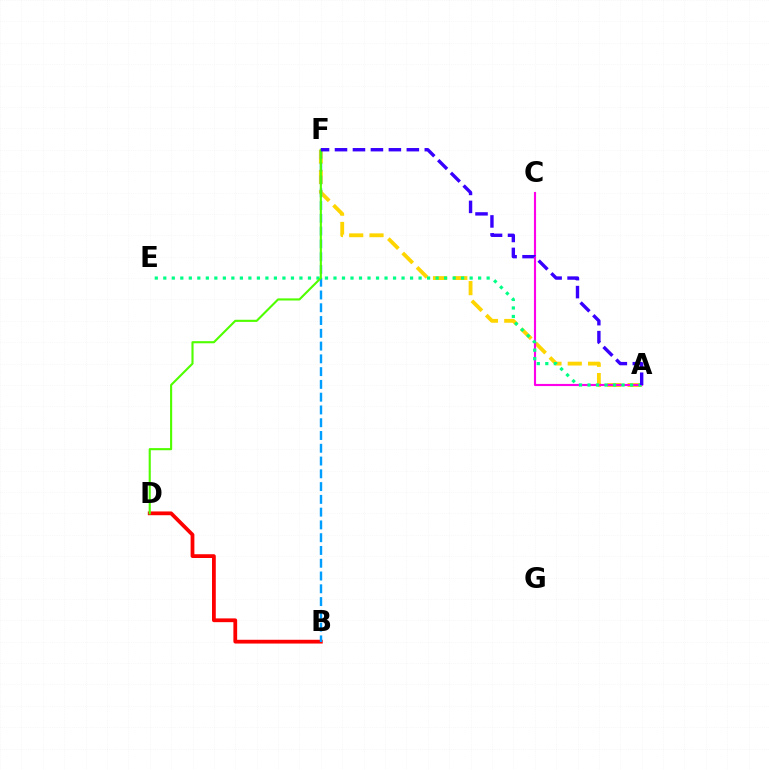{('B', 'D'): [{'color': '#ff0000', 'line_style': 'solid', 'thickness': 2.71}], ('A', 'F'): [{'color': '#ffd500', 'line_style': 'dashed', 'thickness': 2.76}, {'color': '#3700ff', 'line_style': 'dashed', 'thickness': 2.44}], ('A', 'C'): [{'color': '#ff00ed', 'line_style': 'solid', 'thickness': 1.54}], ('A', 'E'): [{'color': '#00ff86', 'line_style': 'dotted', 'thickness': 2.31}], ('B', 'F'): [{'color': '#009eff', 'line_style': 'dashed', 'thickness': 1.74}], ('D', 'F'): [{'color': '#4fff00', 'line_style': 'solid', 'thickness': 1.53}]}